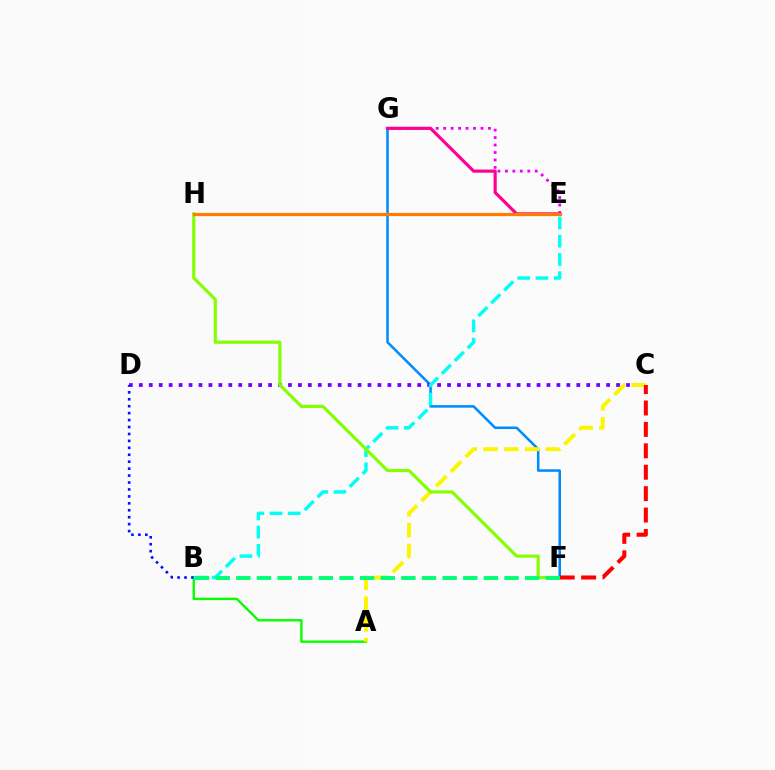{('A', 'B'): [{'color': '#08ff00', 'line_style': 'solid', 'thickness': 1.72}], ('F', 'G'): [{'color': '#008cff', 'line_style': 'solid', 'thickness': 1.83}], ('E', 'G'): [{'color': '#ee00ff', 'line_style': 'dotted', 'thickness': 2.03}, {'color': '#ff0094', 'line_style': 'solid', 'thickness': 2.28}], ('C', 'D'): [{'color': '#7200ff', 'line_style': 'dotted', 'thickness': 2.7}], ('B', 'D'): [{'color': '#0010ff', 'line_style': 'dotted', 'thickness': 1.88}], ('B', 'E'): [{'color': '#00fff6', 'line_style': 'dashed', 'thickness': 2.47}], ('A', 'C'): [{'color': '#fcf500', 'line_style': 'dashed', 'thickness': 2.82}], ('F', 'H'): [{'color': '#84ff00', 'line_style': 'solid', 'thickness': 2.27}], ('C', 'F'): [{'color': '#ff0000', 'line_style': 'dashed', 'thickness': 2.91}], ('E', 'H'): [{'color': '#ff7c00', 'line_style': 'solid', 'thickness': 2.33}], ('B', 'F'): [{'color': '#00ff74', 'line_style': 'dashed', 'thickness': 2.8}]}